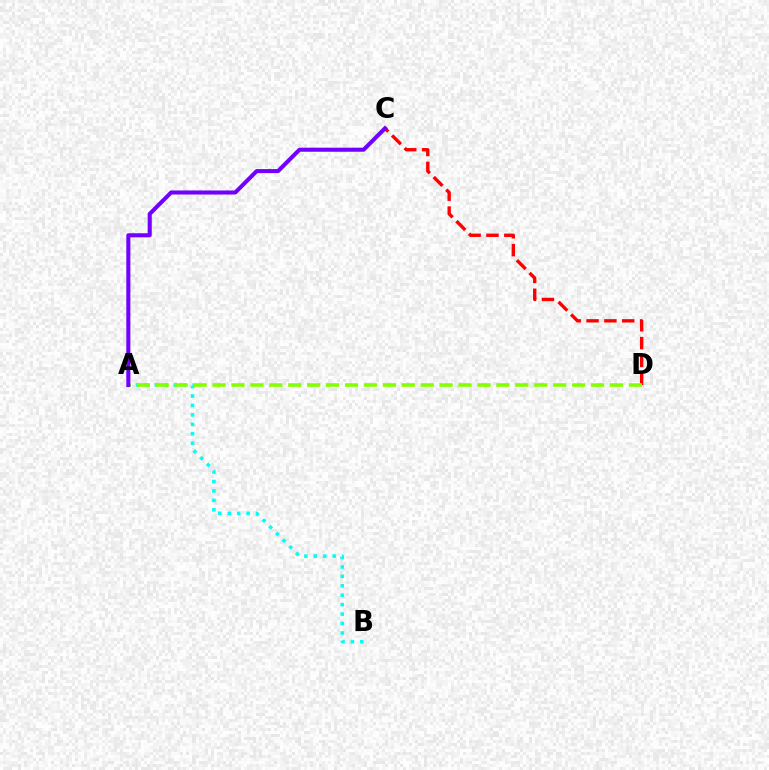{('C', 'D'): [{'color': '#ff0000', 'line_style': 'dashed', 'thickness': 2.42}], ('A', 'B'): [{'color': '#00fff6', 'line_style': 'dotted', 'thickness': 2.56}], ('A', 'D'): [{'color': '#84ff00', 'line_style': 'dashed', 'thickness': 2.57}], ('A', 'C'): [{'color': '#7200ff', 'line_style': 'solid', 'thickness': 2.93}]}